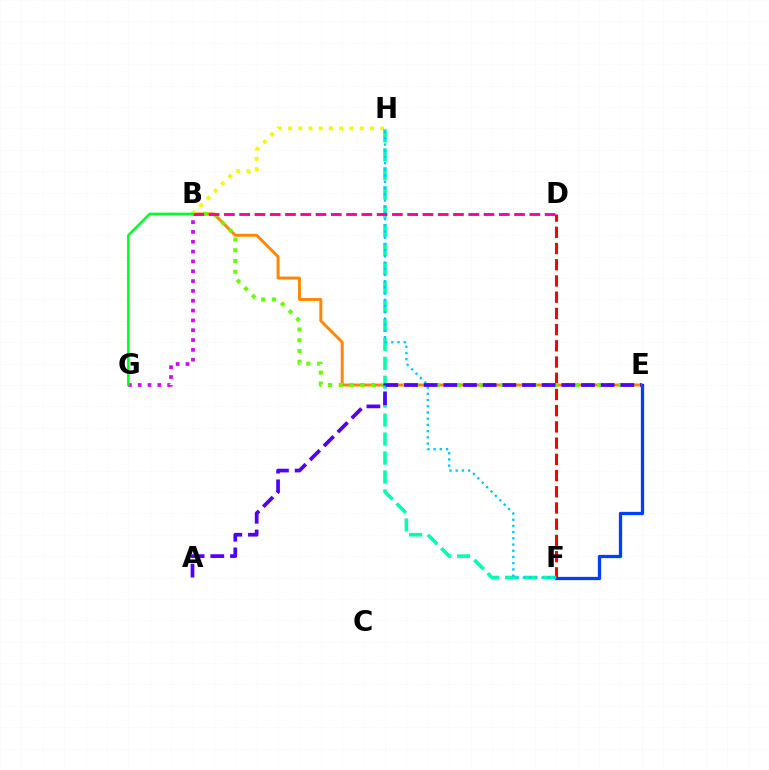{('B', 'E'): [{'color': '#ff8800', 'line_style': 'solid', 'thickness': 2.13}, {'color': '#66ff00', 'line_style': 'dotted', 'thickness': 2.92}], ('D', 'F'): [{'color': '#ff0000', 'line_style': 'dashed', 'thickness': 2.2}], ('B', 'G'): [{'color': '#d600ff', 'line_style': 'dotted', 'thickness': 2.67}, {'color': '#00ff27', 'line_style': 'solid', 'thickness': 1.82}], ('E', 'F'): [{'color': '#003fff', 'line_style': 'solid', 'thickness': 2.37}], ('B', 'H'): [{'color': '#eeff00', 'line_style': 'dotted', 'thickness': 2.78}], ('F', 'H'): [{'color': '#00ffaf', 'line_style': 'dashed', 'thickness': 2.57}, {'color': '#00c7ff', 'line_style': 'dotted', 'thickness': 1.69}], ('B', 'D'): [{'color': '#ff00a0', 'line_style': 'dashed', 'thickness': 2.07}], ('A', 'E'): [{'color': '#4f00ff', 'line_style': 'dashed', 'thickness': 2.67}]}